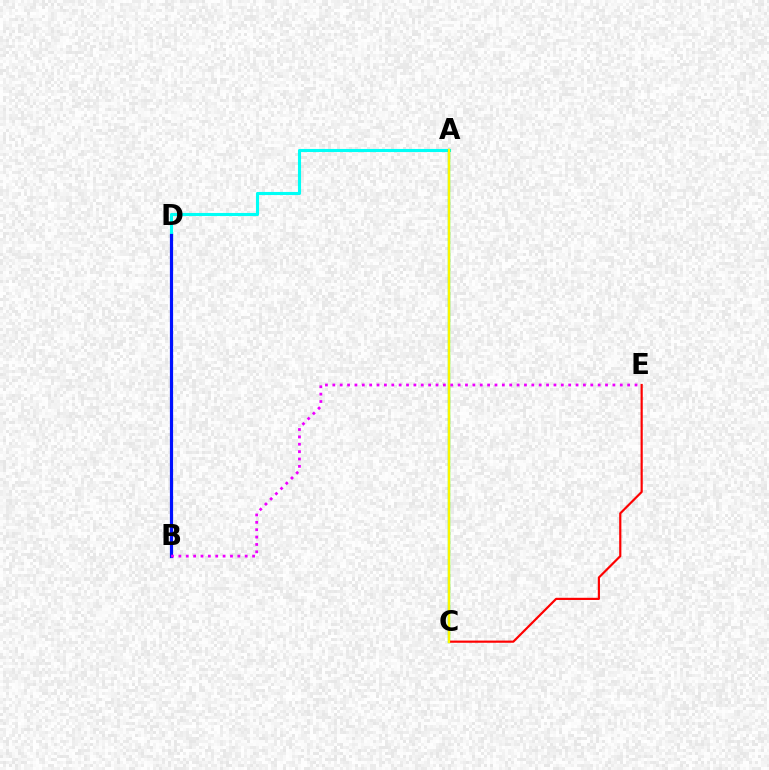{('A', 'D'): [{'color': '#00fff6', 'line_style': 'solid', 'thickness': 2.23}], ('B', 'D'): [{'color': '#0010ff', 'line_style': 'solid', 'thickness': 2.29}], ('A', 'C'): [{'color': '#08ff00', 'line_style': 'solid', 'thickness': 1.67}, {'color': '#fcf500', 'line_style': 'solid', 'thickness': 1.59}], ('C', 'E'): [{'color': '#ff0000', 'line_style': 'solid', 'thickness': 1.57}], ('B', 'E'): [{'color': '#ee00ff', 'line_style': 'dotted', 'thickness': 2.0}]}